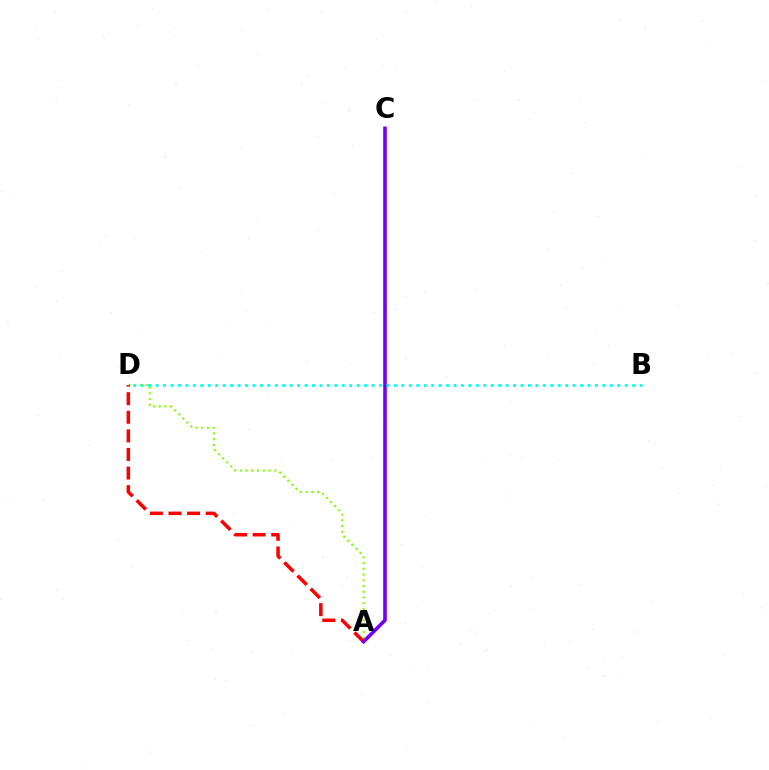{('A', 'D'): [{'color': '#84ff00', 'line_style': 'dotted', 'thickness': 1.56}, {'color': '#ff0000', 'line_style': 'dashed', 'thickness': 2.53}], ('A', 'C'): [{'color': '#7200ff', 'line_style': 'solid', 'thickness': 2.6}], ('B', 'D'): [{'color': '#00fff6', 'line_style': 'dotted', 'thickness': 2.02}]}